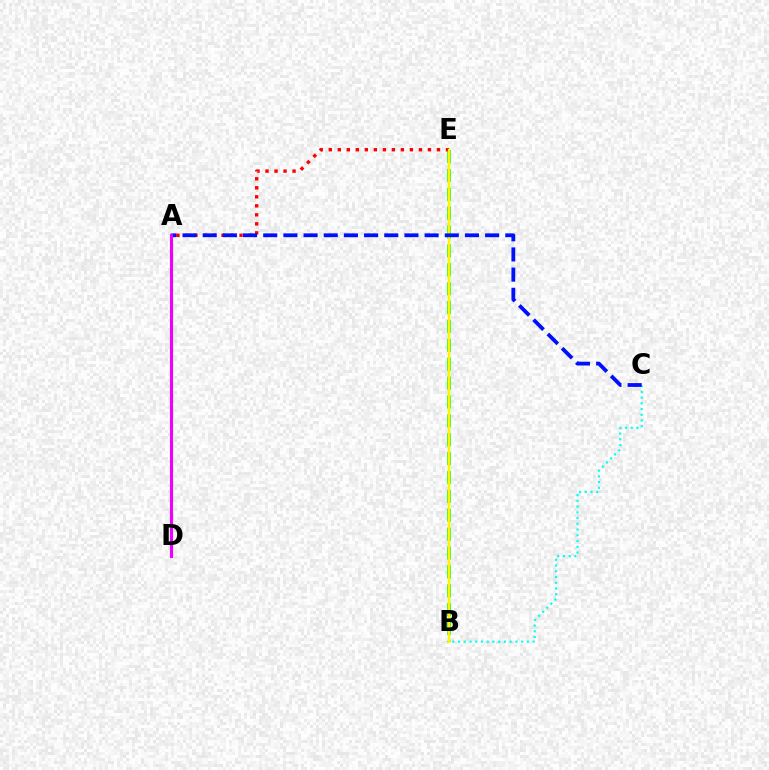{('B', 'E'): [{'color': '#08ff00', 'line_style': 'dashed', 'thickness': 2.56}, {'color': '#fcf500', 'line_style': 'solid', 'thickness': 1.66}], ('A', 'E'): [{'color': '#ff0000', 'line_style': 'dotted', 'thickness': 2.45}], ('B', 'C'): [{'color': '#00fff6', 'line_style': 'dotted', 'thickness': 1.56}], ('A', 'C'): [{'color': '#0010ff', 'line_style': 'dashed', 'thickness': 2.74}], ('A', 'D'): [{'color': '#ee00ff', 'line_style': 'solid', 'thickness': 2.25}]}